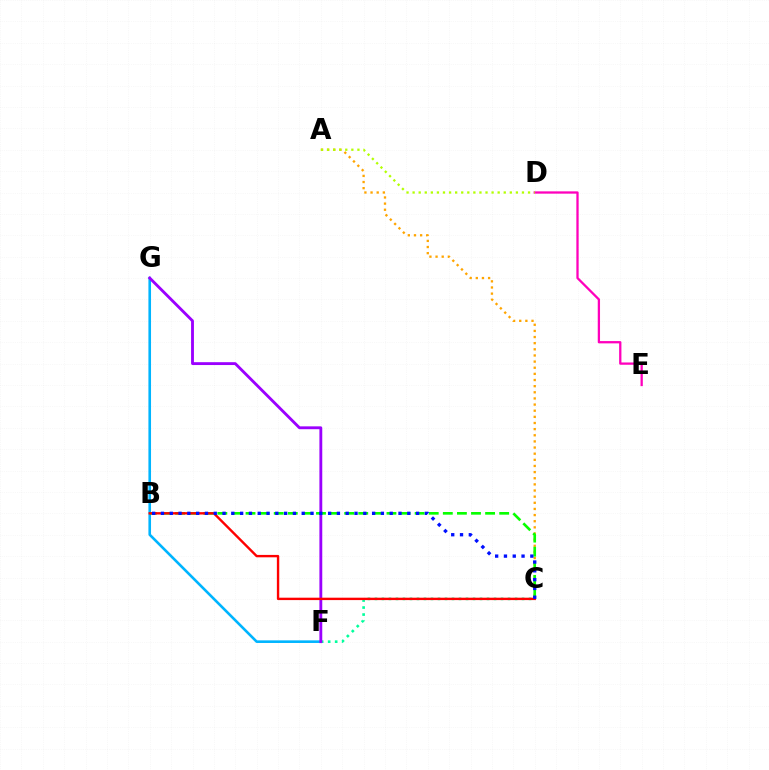{('F', 'G'): [{'color': '#00b5ff', 'line_style': 'solid', 'thickness': 1.88}, {'color': '#9b00ff', 'line_style': 'solid', 'thickness': 2.05}], ('C', 'F'): [{'color': '#00ff9d', 'line_style': 'dotted', 'thickness': 1.9}], ('A', 'C'): [{'color': '#ffa500', 'line_style': 'dotted', 'thickness': 1.67}], ('B', 'C'): [{'color': '#08ff00', 'line_style': 'dashed', 'thickness': 1.91}, {'color': '#ff0000', 'line_style': 'solid', 'thickness': 1.72}, {'color': '#0010ff', 'line_style': 'dotted', 'thickness': 2.39}], ('D', 'E'): [{'color': '#ff00bd', 'line_style': 'solid', 'thickness': 1.65}], ('A', 'D'): [{'color': '#b3ff00', 'line_style': 'dotted', 'thickness': 1.65}]}